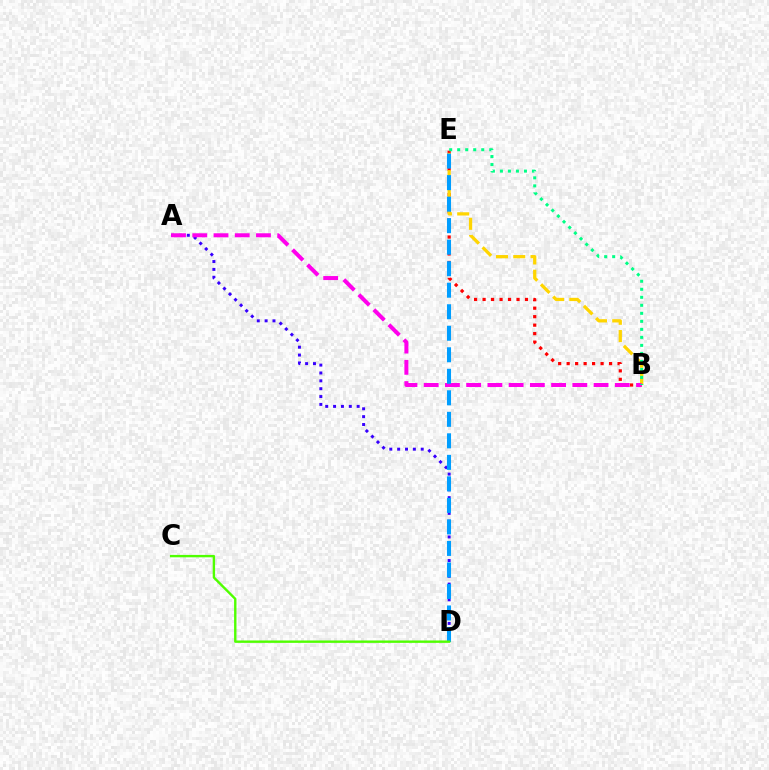{('B', 'E'): [{'color': '#ff0000', 'line_style': 'dotted', 'thickness': 2.3}, {'color': '#ffd500', 'line_style': 'dashed', 'thickness': 2.34}, {'color': '#00ff86', 'line_style': 'dotted', 'thickness': 2.18}], ('A', 'D'): [{'color': '#3700ff', 'line_style': 'dotted', 'thickness': 2.14}], ('A', 'B'): [{'color': '#ff00ed', 'line_style': 'dashed', 'thickness': 2.88}], ('D', 'E'): [{'color': '#009eff', 'line_style': 'dashed', 'thickness': 2.92}], ('C', 'D'): [{'color': '#4fff00', 'line_style': 'solid', 'thickness': 1.72}]}